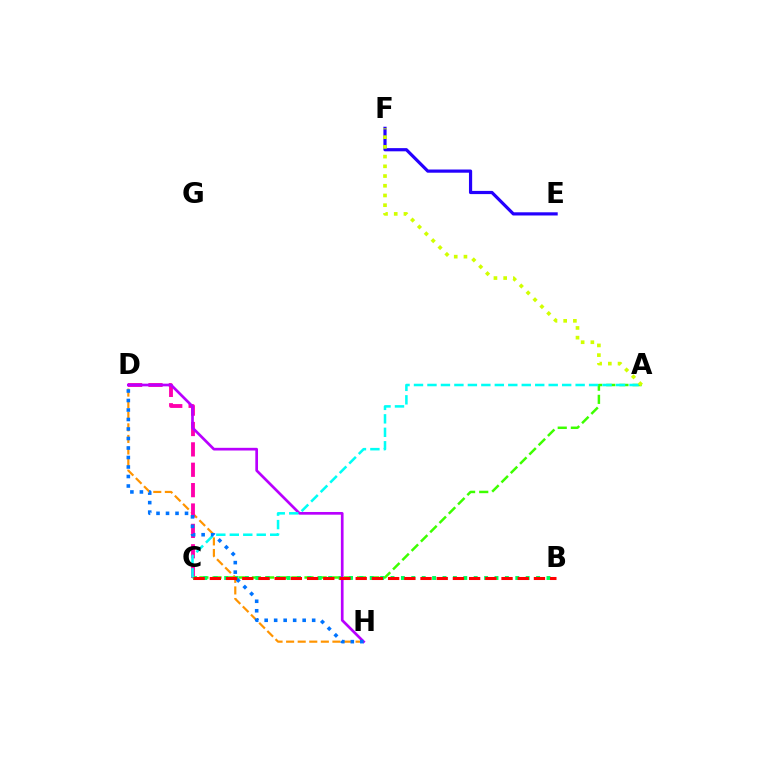{('A', 'C'): [{'color': '#3dff00', 'line_style': 'dashed', 'thickness': 1.78}, {'color': '#00fff6', 'line_style': 'dashed', 'thickness': 1.83}], ('D', 'H'): [{'color': '#ff9400', 'line_style': 'dashed', 'thickness': 1.57}, {'color': '#b900ff', 'line_style': 'solid', 'thickness': 1.94}, {'color': '#0074ff', 'line_style': 'dotted', 'thickness': 2.58}], ('C', 'D'): [{'color': '#ff00ac', 'line_style': 'dashed', 'thickness': 2.77}], ('B', 'C'): [{'color': '#00ff5c', 'line_style': 'dotted', 'thickness': 2.82}, {'color': '#ff0000', 'line_style': 'dashed', 'thickness': 2.2}], ('E', 'F'): [{'color': '#2500ff', 'line_style': 'solid', 'thickness': 2.3}], ('A', 'F'): [{'color': '#d1ff00', 'line_style': 'dotted', 'thickness': 2.64}]}